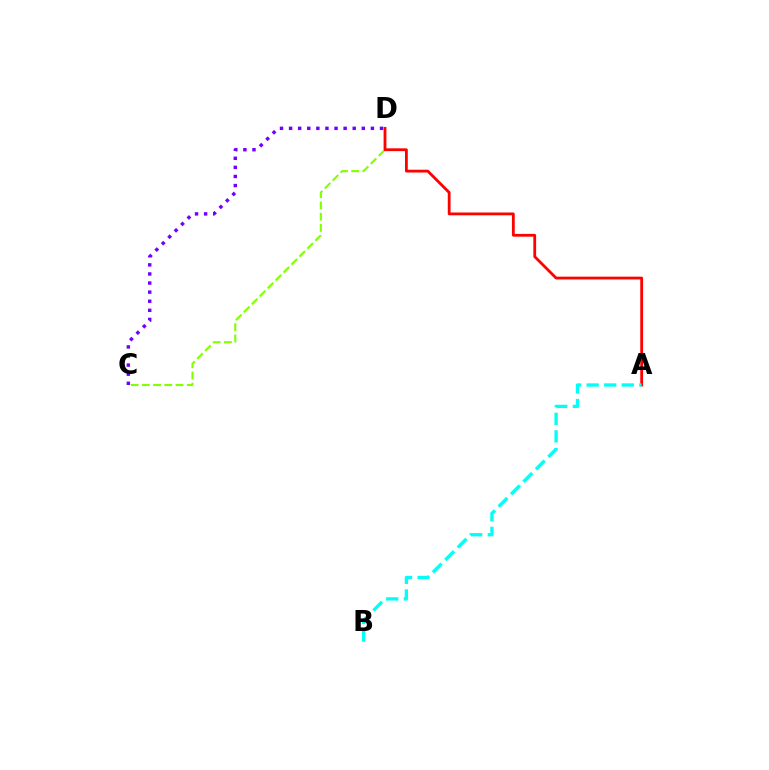{('C', 'D'): [{'color': '#84ff00', 'line_style': 'dashed', 'thickness': 1.53}, {'color': '#7200ff', 'line_style': 'dotted', 'thickness': 2.47}], ('A', 'D'): [{'color': '#ff0000', 'line_style': 'solid', 'thickness': 2.01}], ('A', 'B'): [{'color': '#00fff6', 'line_style': 'dashed', 'thickness': 2.39}]}